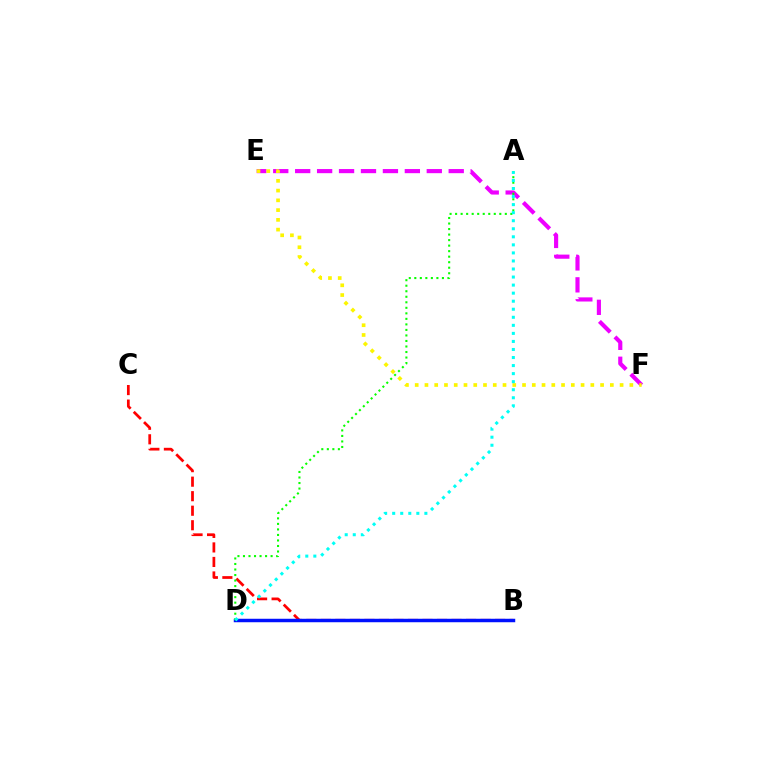{('B', 'C'): [{'color': '#ff0000', 'line_style': 'dashed', 'thickness': 1.97}], ('E', 'F'): [{'color': '#ee00ff', 'line_style': 'dashed', 'thickness': 2.98}, {'color': '#fcf500', 'line_style': 'dotted', 'thickness': 2.65}], ('B', 'D'): [{'color': '#0010ff', 'line_style': 'solid', 'thickness': 2.5}], ('A', 'D'): [{'color': '#08ff00', 'line_style': 'dotted', 'thickness': 1.5}, {'color': '#00fff6', 'line_style': 'dotted', 'thickness': 2.19}]}